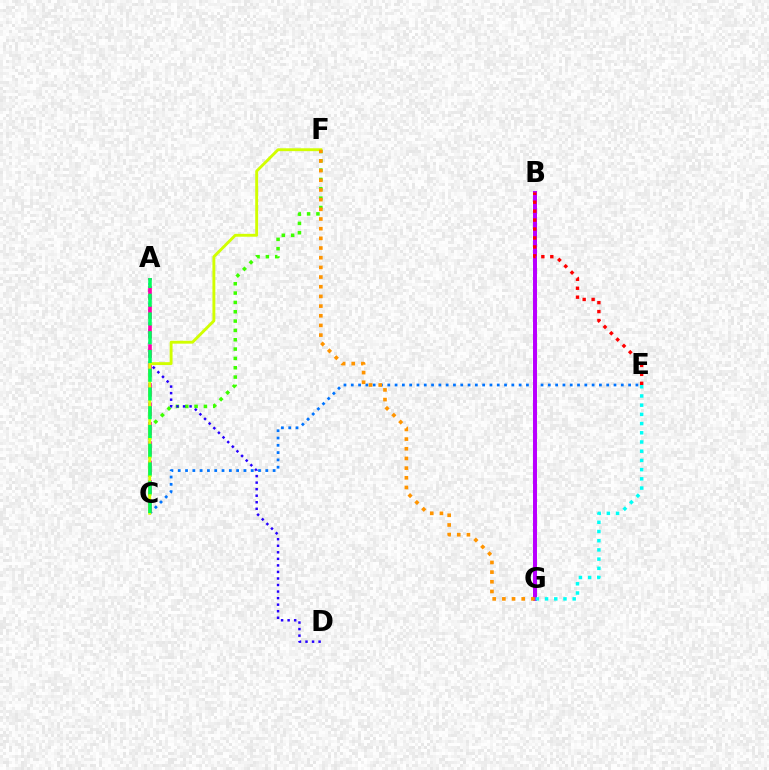{('C', 'F'): [{'color': '#3dff00', 'line_style': 'dotted', 'thickness': 2.54}, {'color': '#d1ff00', 'line_style': 'solid', 'thickness': 2.07}], ('C', 'E'): [{'color': '#0074ff', 'line_style': 'dotted', 'thickness': 1.98}], ('A', 'D'): [{'color': '#2500ff', 'line_style': 'dotted', 'thickness': 1.78}], ('A', 'C'): [{'color': '#ff00ac', 'line_style': 'dashed', 'thickness': 2.63}, {'color': '#00ff5c', 'line_style': 'dashed', 'thickness': 2.55}], ('B', 'G'): [{'color': '#b900ff', 'line_style': 'solid', 'thickness': 2.88}], ('F', 'G'): [{'color': '#ff9400', 'line_style': 'dotted', 'thickness': 2.63}], ('E', 'G'): [{'color': '#00fff6', 'line_style': 'dotted', 'thickness': 2.5}], ('B', 'E'): [{'color': '#ff0000', 'line_style': 'dotted', 'thickness': 2.43}]}